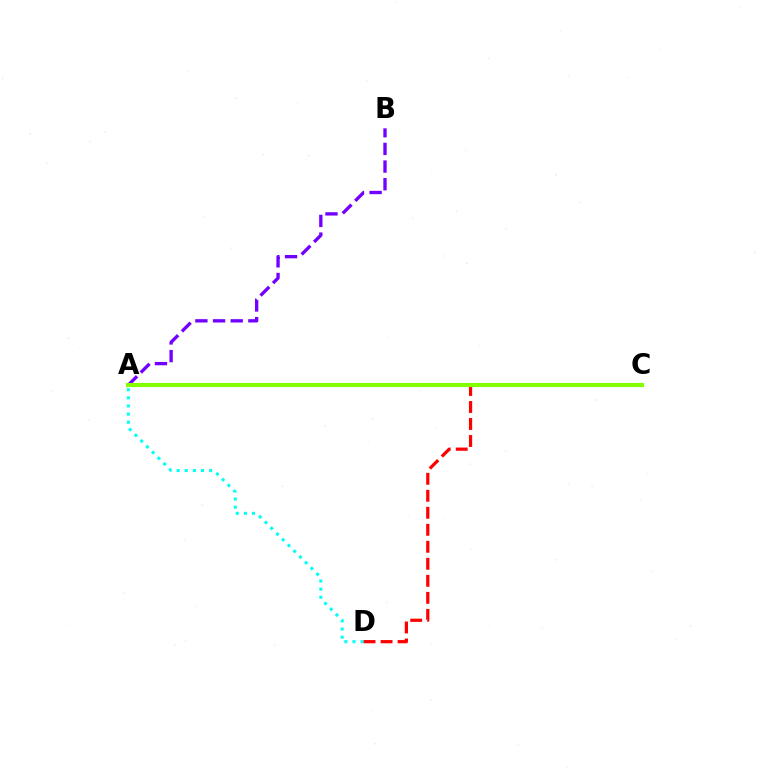{('A', 'D'): [{'color': '#00fff6', 'line_style': 'dotted', 'thickness': 2.21}], ('A', 'B'): [{'color': '#7200ff', 'line_style': 'dashed', 'thickness': 2.4}], ('C', 'D'): [{'color': '#ff0000', 'line_style': 'dashed', 'thickness': 2.31}], ('A', 'C'): [{'color': '#84ff00', 'line_style': 'solid', 'thickness': 2.96}]}